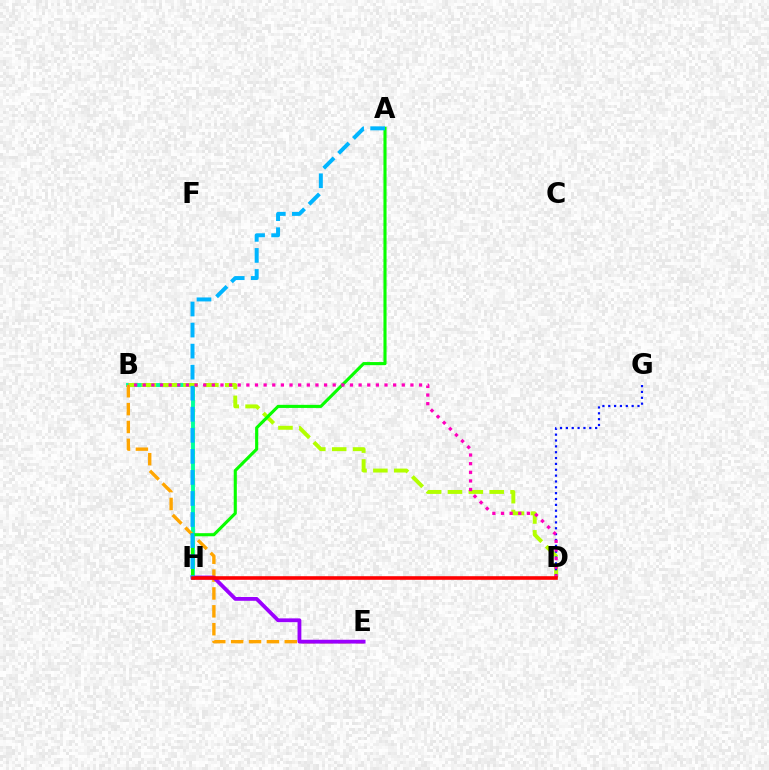{('B', 'H'): [{'color': '#00ff9d', 'line_style': 'solid', 'thickness': 2.8}], ('B', 'D'): [{'color': '#b3ff00', 'line_style': 'dashed', 'thickness': 2.83}, {'color': '#ff00bd', 'line_style': 'dotted', 'thickness': 2.35}], ('D', 'G'): [{'color': '#0010ff', 'line_style': 'dotted', 'thickness': 1.59}], ('B', 'E'): [{'color': '#ffa500', 'line_style': 'dashed', 'thickness': 2.43}], ('A', 'H'): [{'color': '#08ff00', 'line_style': 'solid', 'thickness': 2.23}, {'color': '#00b5ff', 'line_style': 'dashed', 'thickness': 2.86}], ('E', 'H'): [{'color': '#9b00ff', 'line_style': 'solid', 'thickness': 2.74}], ('D', 'H'): [{'color': '#ff0000', 'line_style': 'solid', 'thickness': 2.6}]}